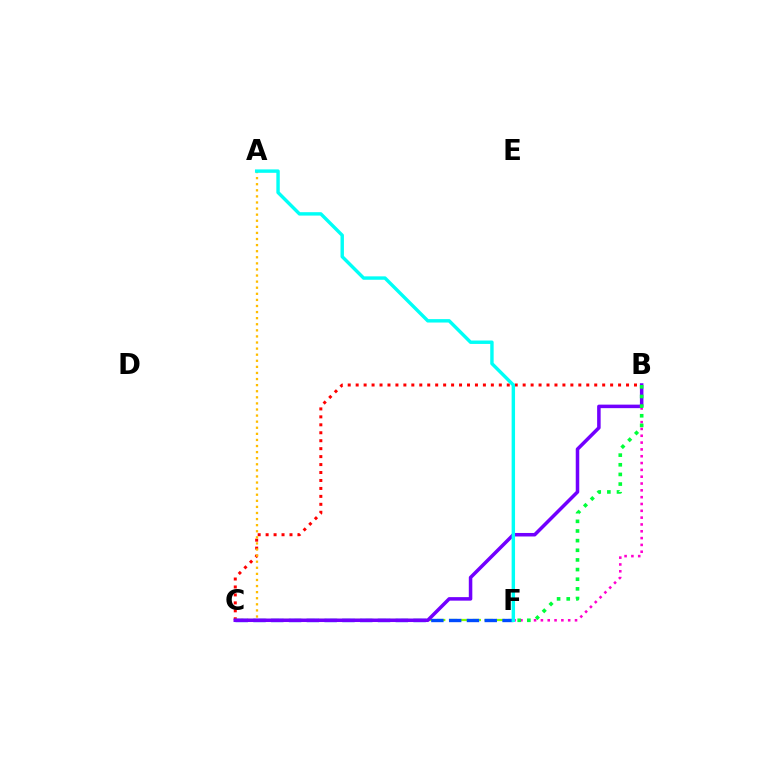{('B', 'C'): [{'color': '#ff0000', 'line_style': 'dotted', 'thickness': 2.16}, {'color': '#7200ff', 'line_style': 'solid', 'thickness': 2.53}], ('A', 'C'): [{'color': '#ffbd00', 'line_style': 'dotted', 'thickness': 1.65}], ('C', 'F'): [{'color': '#84ff00', 'line_style': 'dashed', 'thickness': 1.61}, {'color': '#004bff', 'line_style': 'dashed', 'thickness': 2.42}], ('B', 'F'): [{'color': '#ff00cf', 'line_style': 'dotted', 'thickness': 1.85}, {'color': '#00ff39', 'line_style': 'dotted', 'thickness': 2.62}], ('A', 'F'): [{'color': '#00fff6', 'line_style': 'solid', 'thickness': 2.46}]}